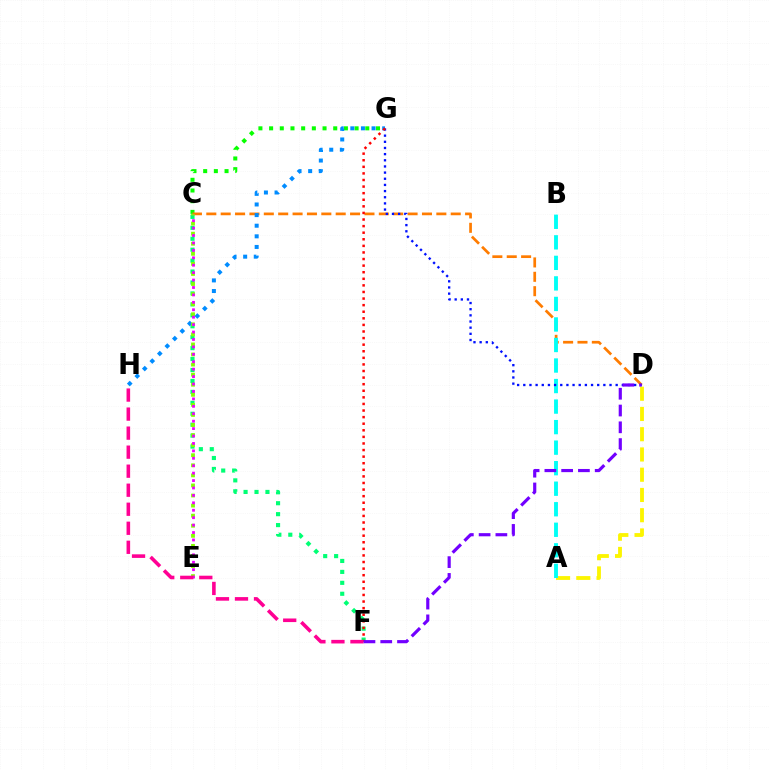{('C', 'G'): [{'color': '#08ff00', 'line_style': 'dotted', 'thickness': 2.9}], ('C', 'F'): [{'color': '#00ff74', 'line_style': 'dotted', 'thickness': 2.97}], ('A', 'D'): [{'color': '#fcf500', 'line_style': 'dashed', 'thickness': 2.75}], ('C', 'D'): [{'color': '#ff7c00', 'line_style': 'dashed', 'thickness': 1.95}], ('G', 'H'): [{'color': '#008cff', 'line_style': 'dotted', 'thickness': 2.88}], ('A', 'B'): [{'color': '#00fff6', 'line_style': 'dashed', 'thickness': 2.79}], ('C', 'E'): [{'color': '#84ff00', 'line_style': 'dotted', 'thickness': 2.74}, {'color': '#ee00ff', 'line_style': 'dotted', 'thickness': 2.02}], ('D', 'G'): [{'color': '#0010ff', 'line_style': 'dotted', 'thickness': 1.67}], ('F', 'G'): [{'color': '#ff0000', 'line_style': 'dotted', 'thickness': 1.79}], ('F', 'H'): [{'color': '#ff0094', 'line_style': 'dashed', 'thickness': 2.58}], ('D', 'F'): [{'color': '#7200ff', 'line_style': 'dashed', 'thickness': 2.28}]}